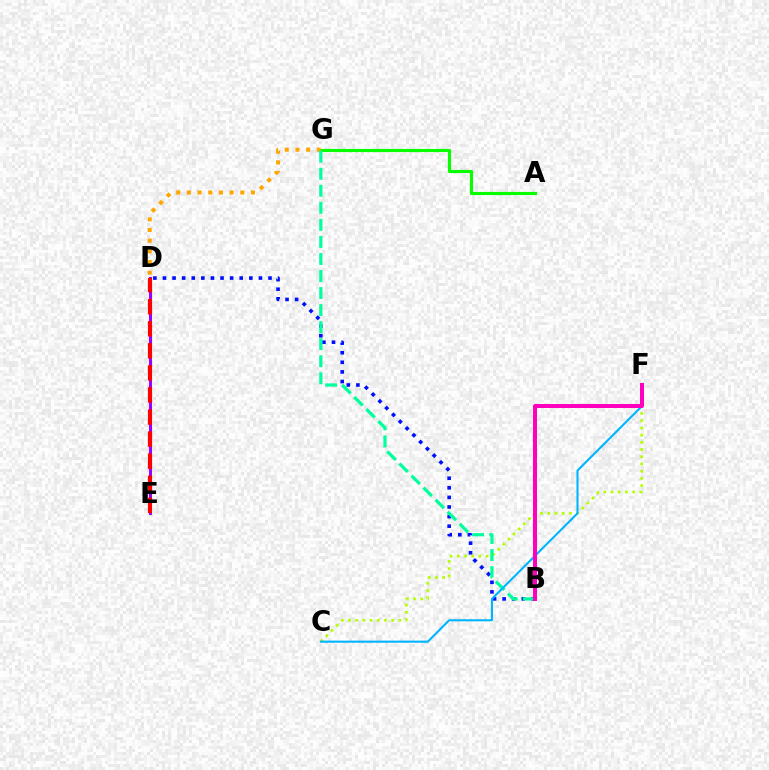{('D', 'E'): [{'color': '#9b00ff', 'line_style': 'solid', 'thickness': 2.15}, {'color': '#ff0000', 'line_style': 'dashed', 'thickness': 3.0}], ('B', 'D'): [{'color': '#0010ff', 'line_style': 'dotted', 'thickness': 2.61}], ('C', 'F'): [{'color': '#b3ff00', 'line_style': 'dotted', 'thickness': 1.96}, {'color': '#00b5ff', 'line_style': 'solid', 'thickness': 1.51}], ('A', 'G'): [{'color': '#08ff00', 'line_style': 'solid', 'thickness': 2.26}], ('D', 'G'): [{'color': '#ffa500', 'line_style': 'dotted', 'thickness': 2.9}], ('B', 'G'): [{'color': '#00ff9d', 'line_style': 'dashed', 'thickness': 2.32}], ('B', 'F'): [{'color': '#ff00bd', 'line_style': 'solid', 'thickness': 2.87}]}